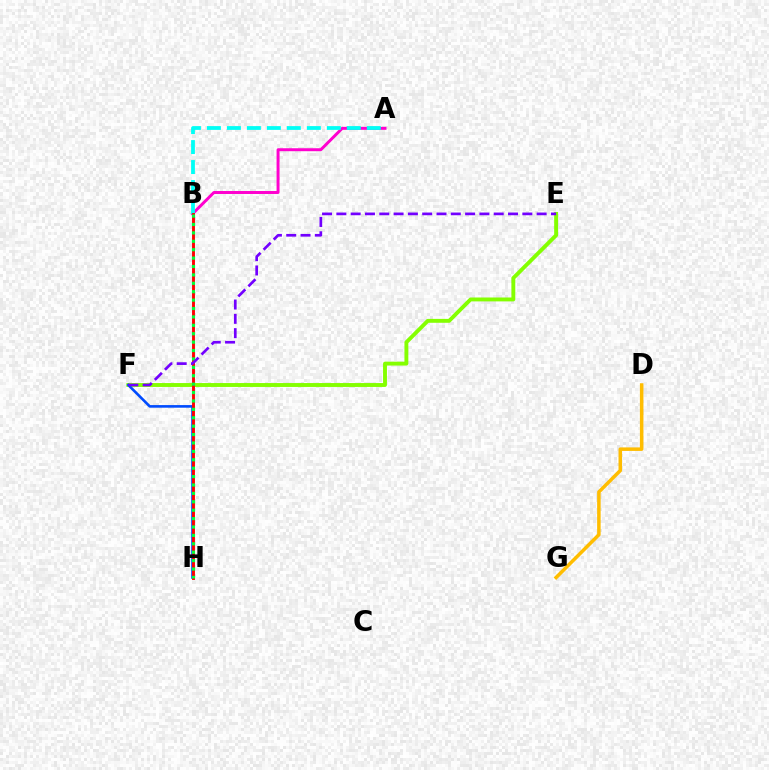{('E', 'F'): [{'color': '#84ff00', 'line_style': 'solid', 'thickness': 2.8}, {'color': '#7200ff', 'line_style': 'dashed', 'thickness': 1.94}], ('D', 'G'): [{'color': '#ffbd00', 'line_style': 'solid', 'thickness': 2.53}], ('A', 'B'): [{'color': '#ff00cf', 'line_style': 'solid', 'thickness': 2.13}, {'color': '#00fff6', 'line_style': 'dashed', 'thickness': 2.72}], ('F', 'H'): [{'color': '#004bff', 'line_style': 'solid', 'thickness': 1.88}], ('B', 'H'): [{'color': '#ff0000', 'line_style': 'solid', 'thickness': 2.09}, {'color': '#00ff39', 'line_style': 'dotted', 'thickness': 2.28}]}